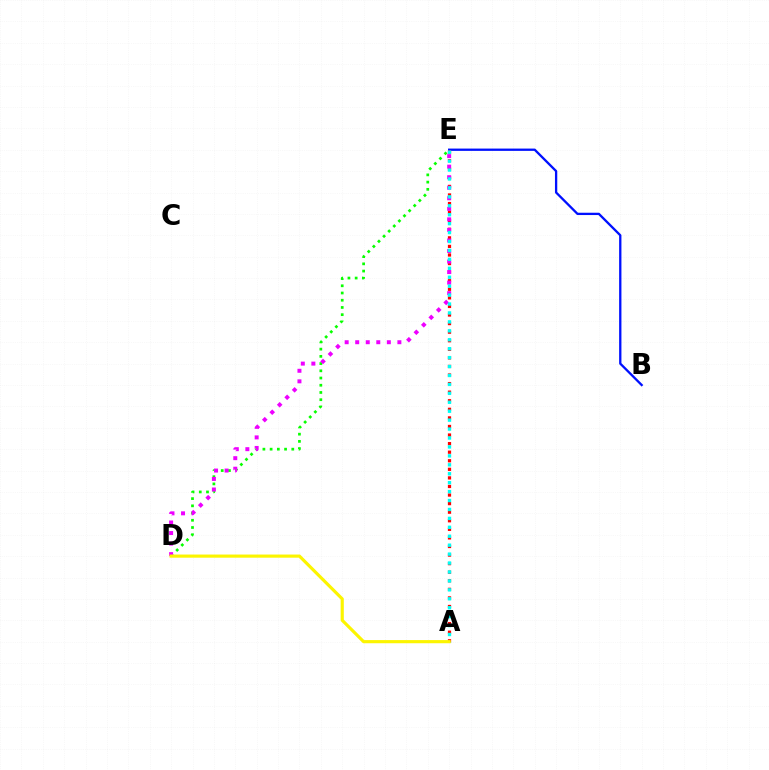{('D', 'E'): [{'color': '#08ff00', 'line_style': 'dotted', 'thickness': 1.96}, {'color': '#ee00ff', 'line_style': 'dotted', 'thickness': 2.86}], ('B', 'E'): [{'color': '#0010ff', 'line_style': 'solid', 'thickness': 1.66}], ('A', 'E'): [{'color': '#ff0000', 'line_style': 'dotted', 'thickness': 2.33}, {'color': '#00fff6', 'line_style': 'dotted', 'thickness': 2.43}], ('A', 'D'): [{'color': '#fcf500', 'line_style': 'solid', 'thickness': 2.27}]}